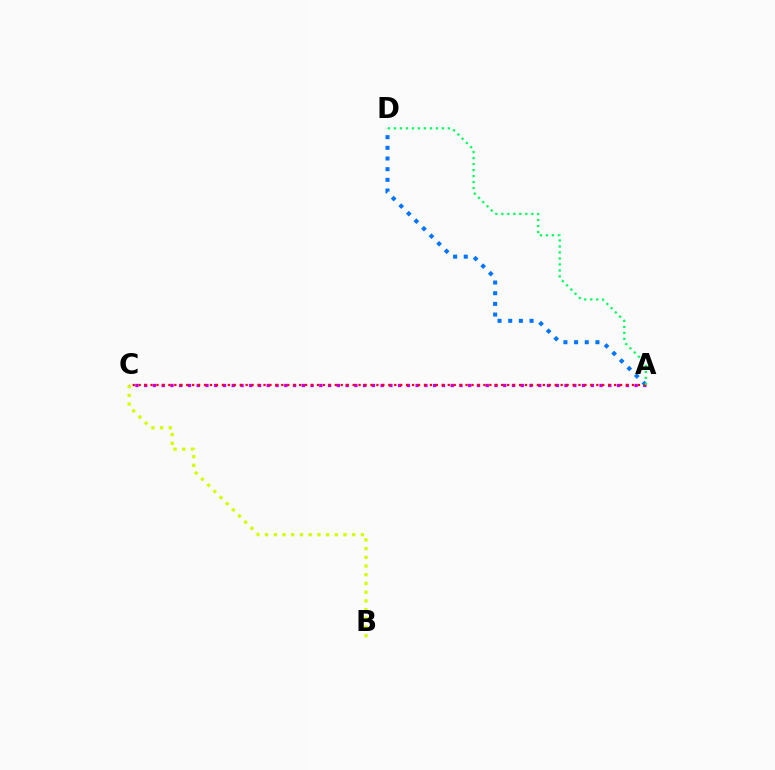{('A', 'C'): [{'color': '#b900ff', 'line_style': 'dotted', 'thickness': 2.38}, {'color': '#ff0000', 'line_style': 'dotted', 'thickness': 1.61}], ('B', 'C'): [{'color': '#d1ff00', 'line_style': 'dotted', 'thickness': 2.37}], ('A', 'D'): [{'color': '#0074ff', 'line_style': 'dotted', 'thickness': 2.9}, {'color': '#00ff5c', 'line_style': 'dotted', 'thickness': 1.63}]}